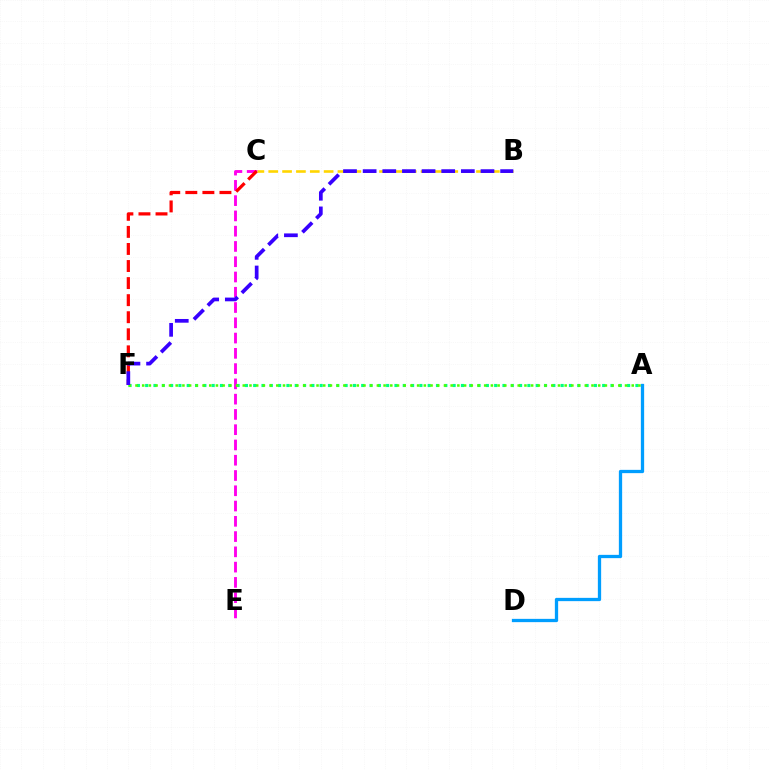{('C', 'E'): [{'color': '#ff00ed', 'line_style': 'dashed', 'thickness': 2.07}], ('A', 'F'): [{'color': '#00ff86', 'line_style': 'dotted', 'thickness': 2.26}, {'color': '#4fff00', 'line_style': 'dotted', 'thickness': 1.82}], ('A', 'D'): [{'color': '#009eff', 'line_style': 'solid', 'thickness': 2.36}], ('C', 'F'): [{'color': '#ff0000', 'line_style': 'dashed', 'thickness': 2.32}], ('B', 'C'): [{'color': '#ffd500', 'line_style': 'dashed', 'thickness': 1.88}], ('B', 'F'): [{'color': '#3700ff', 'line_style': 'dashed', 'thickness': 2.67}]}